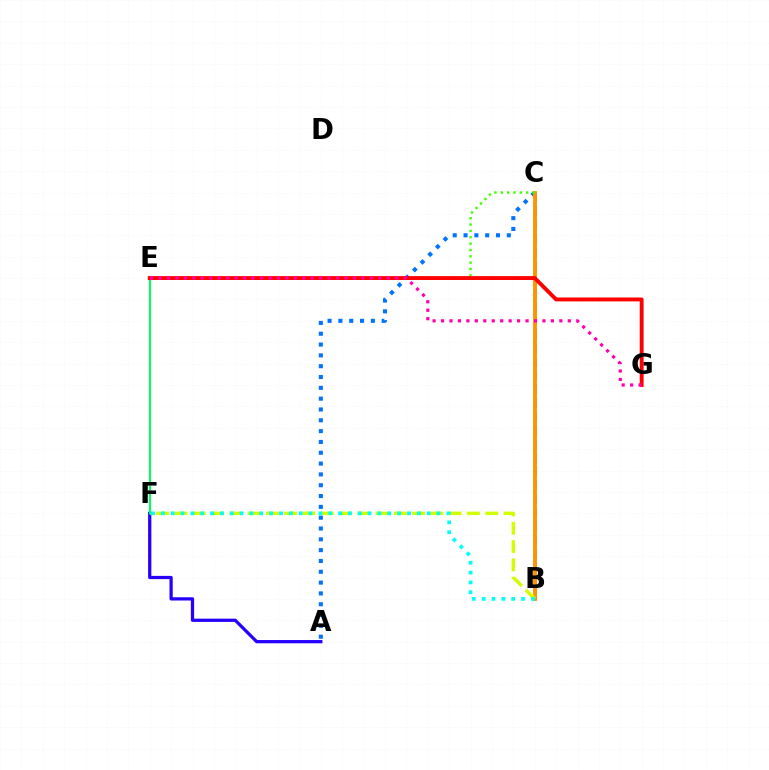{('B', 'C'): [{'color': '#b900ff', 'line_style': 'dashed', 'thickness': 1.86}, {'color': '#ff9400', 'line_style': 'solid', 'thickness': 2.8}], ('A', 'C'): [{'color': '#0074ff', 'line_style': 'dotted', 'thickness': 2.94}], ('A', 'F'): [{'color': '#2500ff', 'line_style': 'solid', 'thickness': 2.33}], ('B', 'F'): [{'color': '#d1ff00', 'line_style': 'dashed', 'thickness': 2.48}, {'color': '#00fff6', 'line_style': 'dotted', 'thickness': 2.67}], ('C', 'E'): [{'color': '#3dff00', 'line_style': 'dotted', 'thickness': 1.72}], ('E', 'F'): [{'color': '#00ff5c', 'line_style': 'solid', 'thickness': 1.53}], ('E', 'G'): [{'color': '#ff0000', 'line_style': 'solid', 'thickness': 2.8}, {'color': '#ff00ac', 'line_style': 'dotted', 'thickness': 2.3}]}